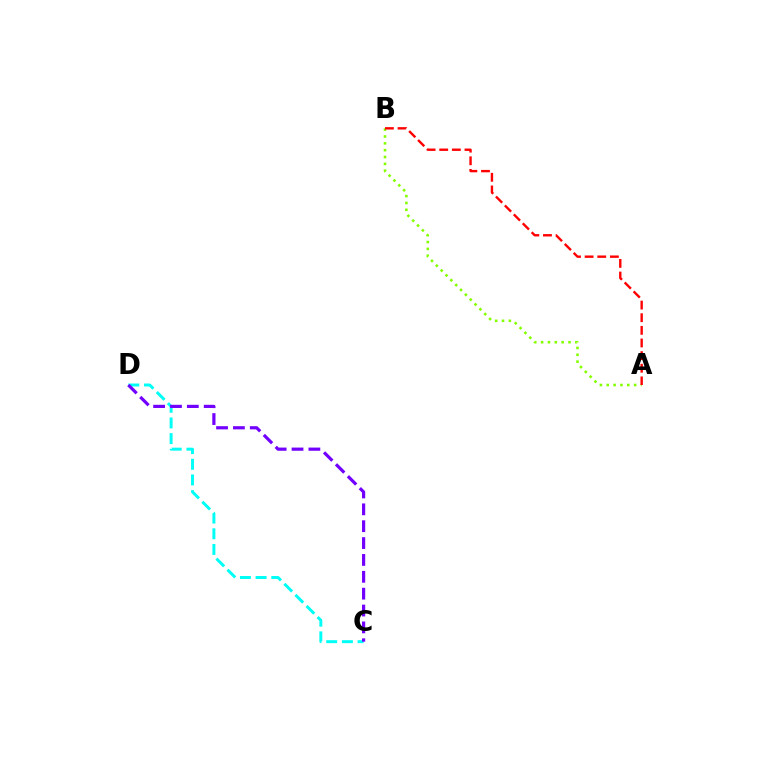{('C', 'D'): [{'color': '#00fff6', 'line_style': 'dashed', 'thickness': 2.13}, {'color': '#7200ff', 'line_style': 'dashed', 'thickness': 2.29}], ('A', 'B'): [{'color': '#84ff00', 'line_style': 'dotted', 'thickness': 1.86}, {'color': '#ff0000', 'line_style': 'dashed', 'thickness': 1.72}]}